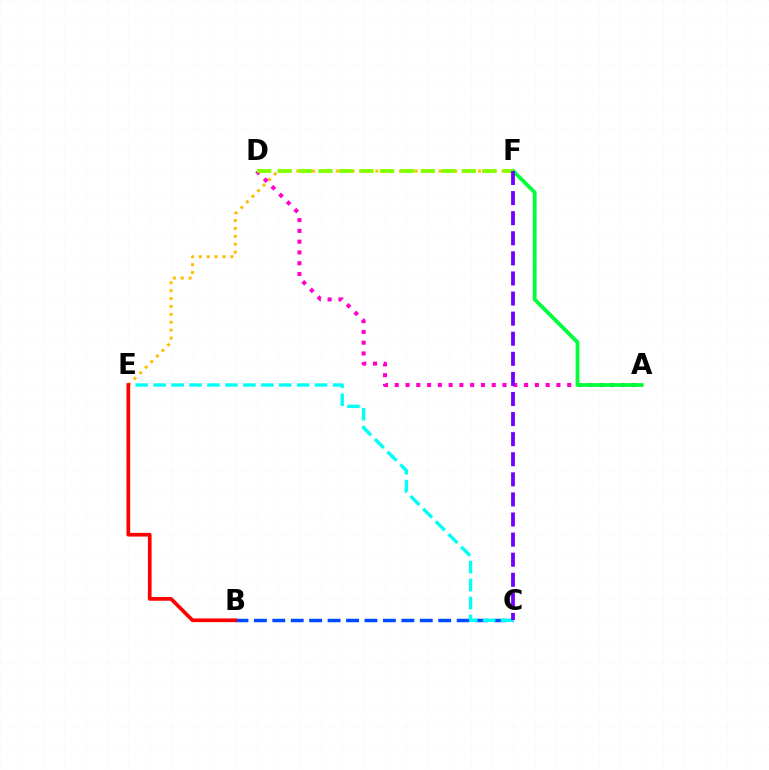{('E', 'F'): [{'color': '#ffbd00', 'line_style': 'dotted', 'thickness': 2.15}], ('A', 'D'): [{'color': '#ff00cf', 'line_style': 'dotted', 'thickness': 2.93}], ('A', 'F'): [{'color': '#00ff39', 'line_style': 'solid', 'thickness': 2.71}], ('B', 'C'): [{'color': '#004bff', 'line_style': 'dashed', 'thickness': 2.5}], ('C', 'E'): [{'color': '#00fff6', 'line_style': 'dashed', 'thickness': 2.44}], ('B', 'E'): [{'color': '#ff0000', 'line_style': 'solid', 'thickness': 2.66}], ('D', 'F'): [{'color': '#84ff00', 'line_style': 'dashed', 'thickness': 2.78}], ('C', 'F'): [{'color': '#7200ff', 'line_style': 'dashed', 'thickness': 2.73}]}